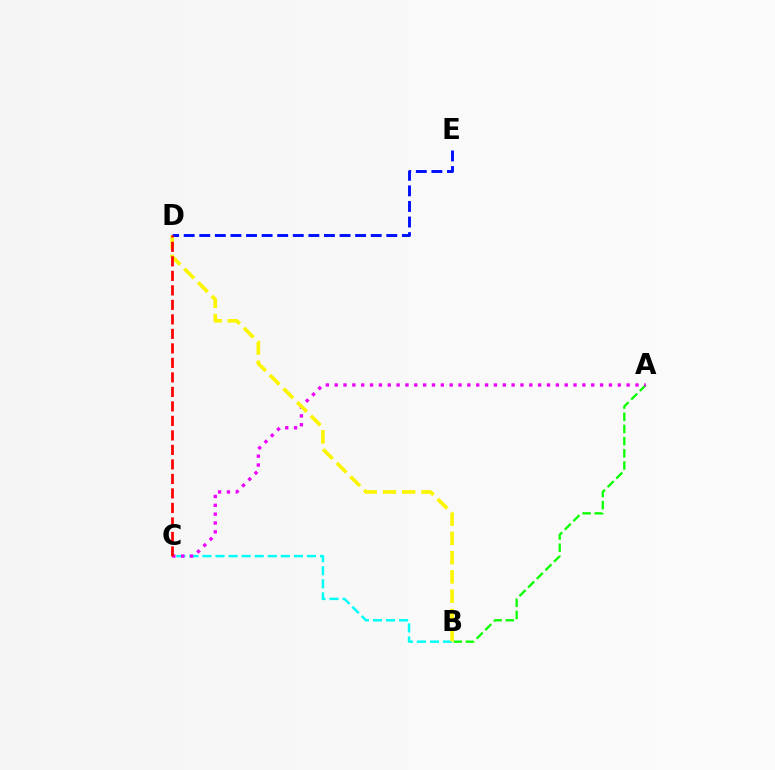{('A', 'B'): [{'color': '#08ff00', 'line_style': 'dashed', 'thickness': 1.65}], ('B', 'C'): [{'color': '#00fff6', 'line_style': 'dashed', 'thickness': 1.77}], ('A', 'C'): [{'color': '#ee00ff', 'line_style': 'dotted', 'thickness': 2.4}], ('B', 'D'): [{'color': '#fcf500', 'line_style': 'dashed', 'thickness': 2.62}], ('D', 'E'): [{'color': '#0010ff', 'line_style': 'dashed', 'thickness': 2.12}], ('C', 'D'): [{'color': '#ff0000', 'line_style': 'dashed', 'thickness': 1.97}]}